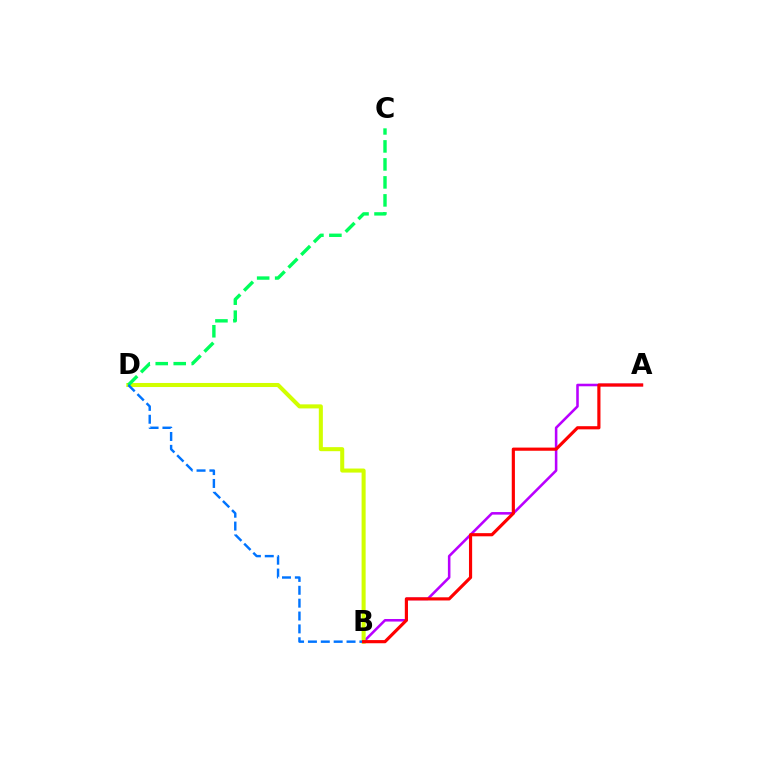{('A', 'B'): [{'color': '#b900ff', 'line_style': 'solid', 'thickness': 1.84}, {'color': '#ff0000', 'line_style': 'solid', 'thickness': 2.28}], ('B', 'D'): [{'color': '#d1ff00', 'line_style': 'solid', 'thickness': 2.92}, {'color': '#0074ff', 'line_style': 'dashed', 'thickness': 1.75}], ('C', 'D'): [{'color': '#00ff5c', 'line_style': 'dashed', 'thickness': 2.44}]}